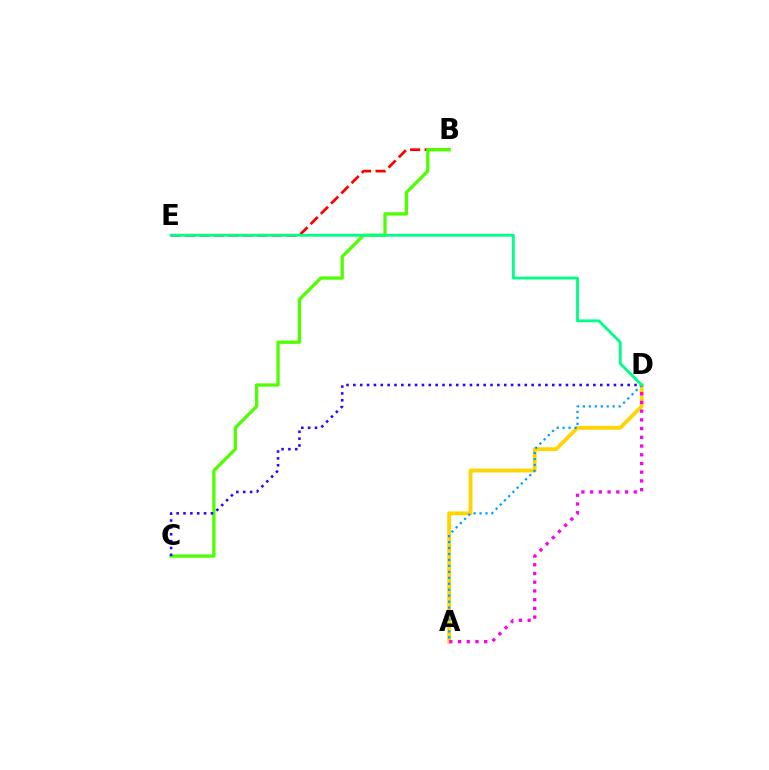{('B', 'E'): [{'color': '#ff0000', 'line_style': 'dashed', 'thickness': 1.97}], ('A', 'D'): [{'color': '#ffd500', 'line_style': 'solid', 'thickness': 2.76}, {'color': '#ff00ed', 'line_style': 'dotted', 'thickness': 2.37}, {'color': '#009eff', 'line_style': 'dotted', 'thickness': 1.62}], ('B', 'C'): [{'color': '#4fff00', 'line_style': 'solid', 'thickness': 2.37}], ('C', 'D'): [{'color': '#3700ff', 'line_style': 'dotted', 'thickness': 1.86}], ('D', 'E'): [{'color': '#00ff86', 'line_style': 'solid', 'thickness': 2.05}]}